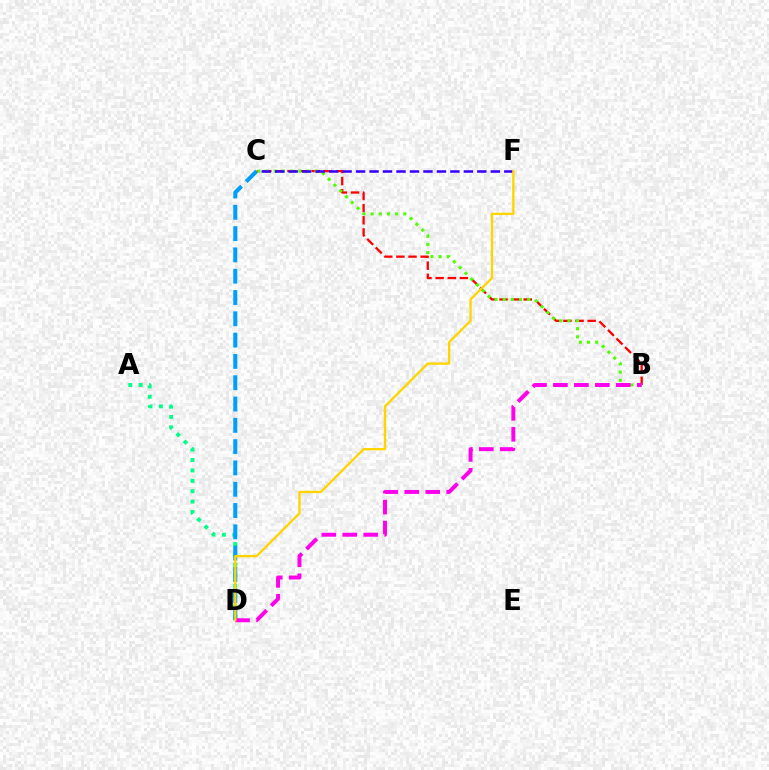{('A', 'D'): [{'color': '#00ff86', 'line_style': 'dotted', 'thickness': 2.82}], ('C', 'D'): [{'color': '#009eff', 'line_style': 'dashed', 'thickness': 2.89}], ('B', 'C'): [{'color': '#ff0000', 'line_style': 'dashed', 'thickness': 1.65}, {'color': '#4fff00', 'line_style': 'dotted', 'thickness': 2.22}], ('B', 'D'): [{'color': '#ff00ed', 'line_style': 'dashed', 'thickness': 2.85}], ('C', 'F'): [{'color': '#3700ff', 'line_style': 'dashed', 'thickness': 1.83}], ('D', 'F'): [{'color': '#ffd500', 'line_style': 'solid', 'thickness': 1.68}]}